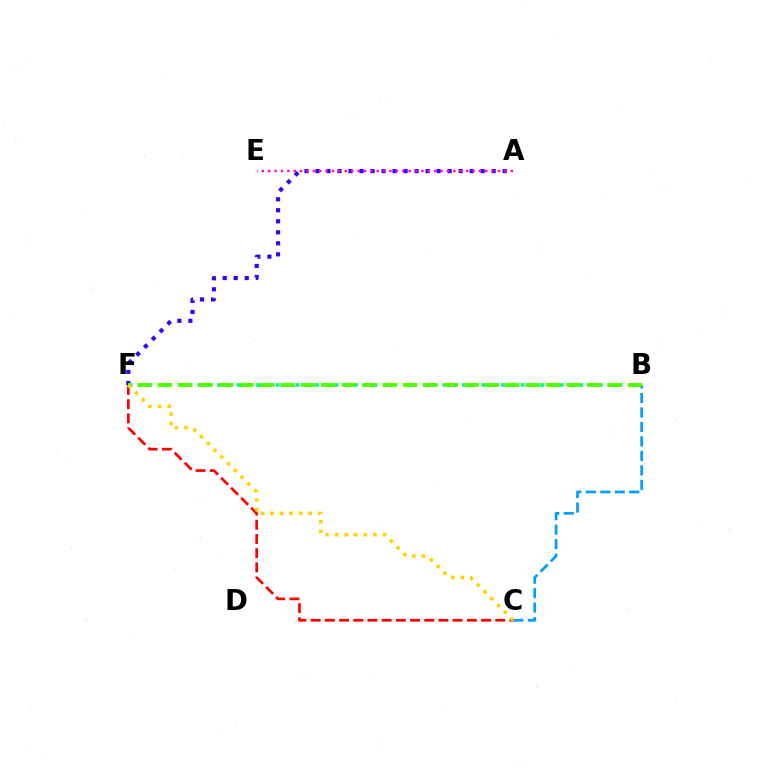{('B', 'F'): [{'color': '#00ff86', 'line_style': 'dotted', 'thickness': 2.66}, {'color': '#4fff00', 'line_style': 'dashed', 'thickness': 2.78}], ('C', 'F'): [{'color': '#ff0000', 'line_style': 'dashed', 'thickness': 1.93}, {'color': '#ffd500', 'line_style': 'dotted', 'thickness': 2.6}], ('B', 'C'): [{'color': '#009eff', 'line_style': 'dashed', 'thickness': 1.97}], ('A', 'F'): [{'color': '#3700ff', 'line_style': 'dotted', 'thickness': 2.99}], ('A', 'E'): [{'color': '#ff00ed', 'line_style': 'dotted', 'thickness': 1.73}]}